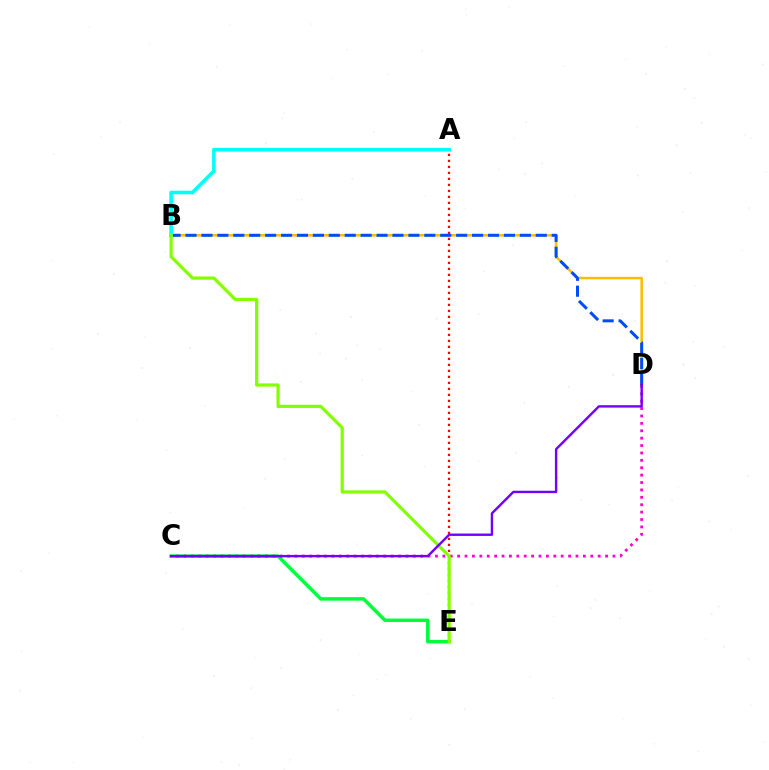{('C', 'E'): [{'color': '#00ff39', 'line_style': 'solid', 'thickness': 2.5}], ('B', 'D'): [{'color': '#ffbd00', 'line_style': 'solid', 'thickness': 1.82}, {'color': '#004bff', 'line_style': 'dashed', 'thickness': 2.16}], ('A', 'E'): [{'color': '#ff0000', 'line_style': 'dotted', 'thickness': 1.63}], ('C', 'D'): [{'color': '#ff00cf', 'line_style': 'dotted', 'thickness': 2.01}, {'color': '#7200ff', 'line_style': 'solid', 'thickness': 1.73}], ('A', 'B'): [{'color': '#00fff6', 'line_style': 'solid', 'thickness': 2.59}], ('B', 'E'): [{'color': '#84ff00', 'line_style': 'solid', 'thickness': 2.3}]}